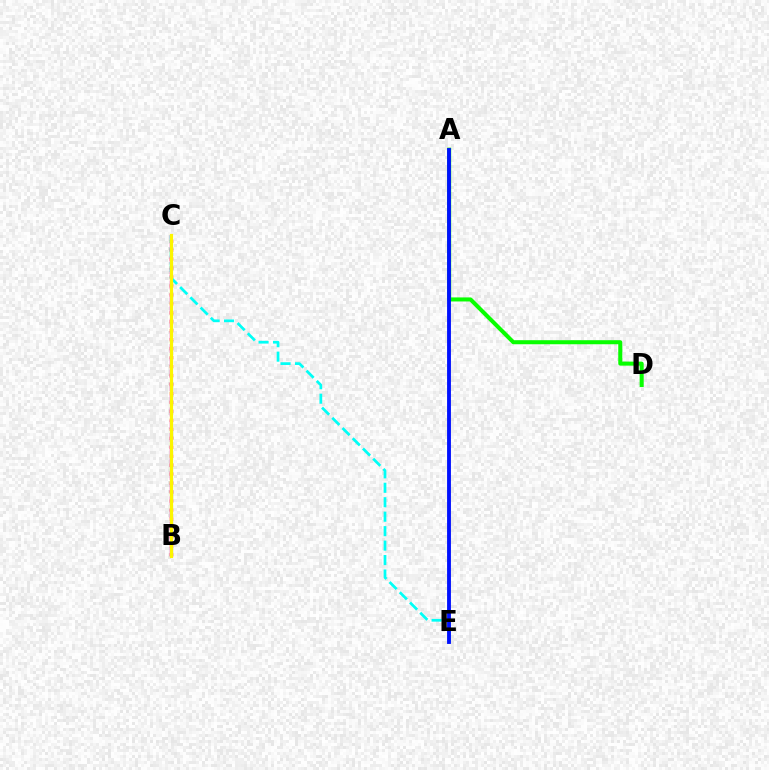{('A', 'D'): [{'color': '#08ff00', 'line_style': 'solid', 'thickness': 2.91}], ('B', 'C'): [{'color': '#ee00ff', 'line_style': 'dashed', 'thickness': 1.72}, {'color': '#ff0000', 'line_style': 'dotted', 'thickness': 2.43}, {'color': '#fcf500', 'line_style': 'solid', 'thickness': 2.31}], ('C', 'E'): [{'color': '#00fff6', 'line_style': 'dashed', 'thickness': 1.96}], ('A', 'E'): [{'color': '#0010ff', 'line_style': 'solid', 'thickness': 2.77}]}